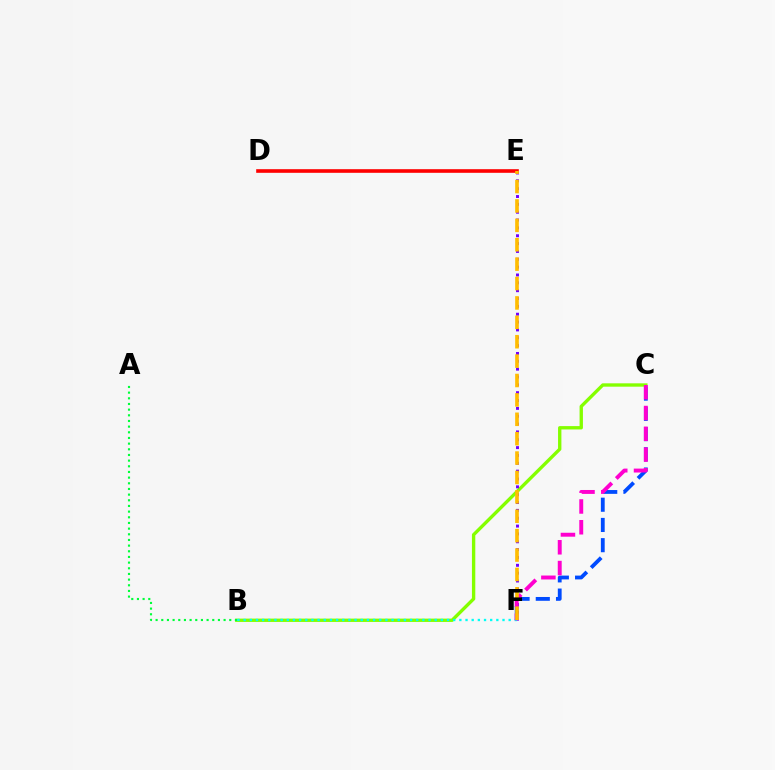{('C', 'F'): [{'color': '#004bff', 'line_style': 'dashed', 'thickness': 2.75}, {'color': '#ff00cf', 'line_style': 'dashed', 'thickness': 2.82}], ('B', 'C'): [{'color': '#84ff00', 'line_style': 'solid', 'thickness': 2.41}], ('E', 'F'): [{'color': '#7200ff', 'line_style': 'dotted', 'thickness': 2.13}, {'color': '#ffbd00', 'line_style': 'dashed', 'thickness': 2.63}], ('B', 'F'): [{'color': '#00fff6', 'line_style': 'dotted', 'thickness': 1.67}], ('D', 'E'): [{'color': '#ff0000', 'line_style': 'solid', 'thickness': 2.61}], ('A', 'B'): [{'color': '#00ff39', 'line_style': 'dotted', 'thickness': 1.54}]}